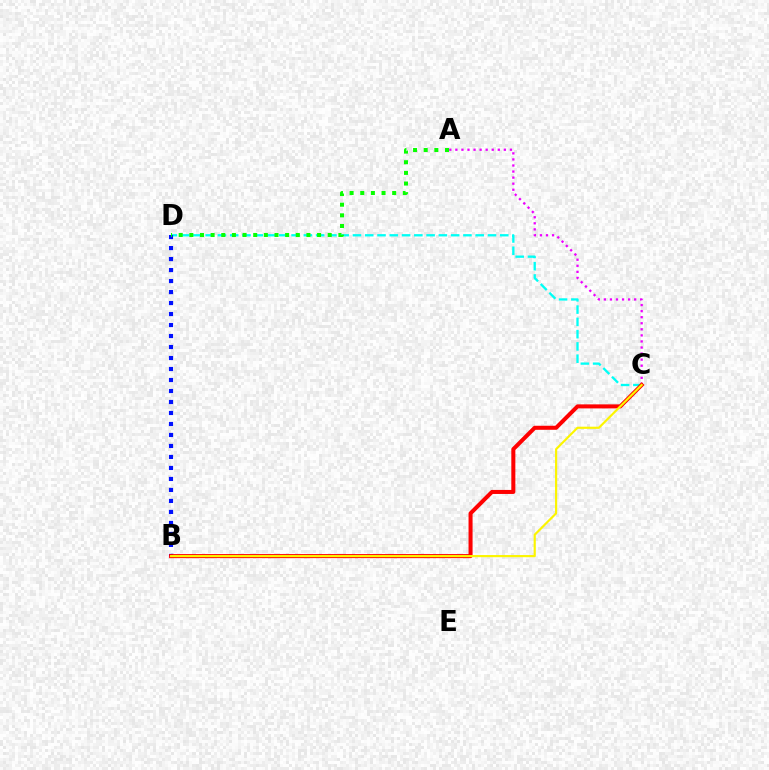{('A', 'C'): [{'color': '#ee00ff', 'line_style': 'dotted', 'thickness': 1.65}], ('C', 'D'): [{'color': '#00fff6', 'line_style': 'dashed', 'thickness': 1.67}], ('B', 'D'): [{'color': '#0010ff', 'line_style': 'dotted', 'thickness': 2.99}], ('A', 'D'): [{'color': '#08ff00', 'line_style': 'dotted', 'thickness': 2.89}], ('B', 'C'): [{'color': '#ff0000', 'line_style': 'solid', 'thickness': 2.9}, {'color': '#fcf500', 'line_style': 'solid', 'thickness': 1.56}]}